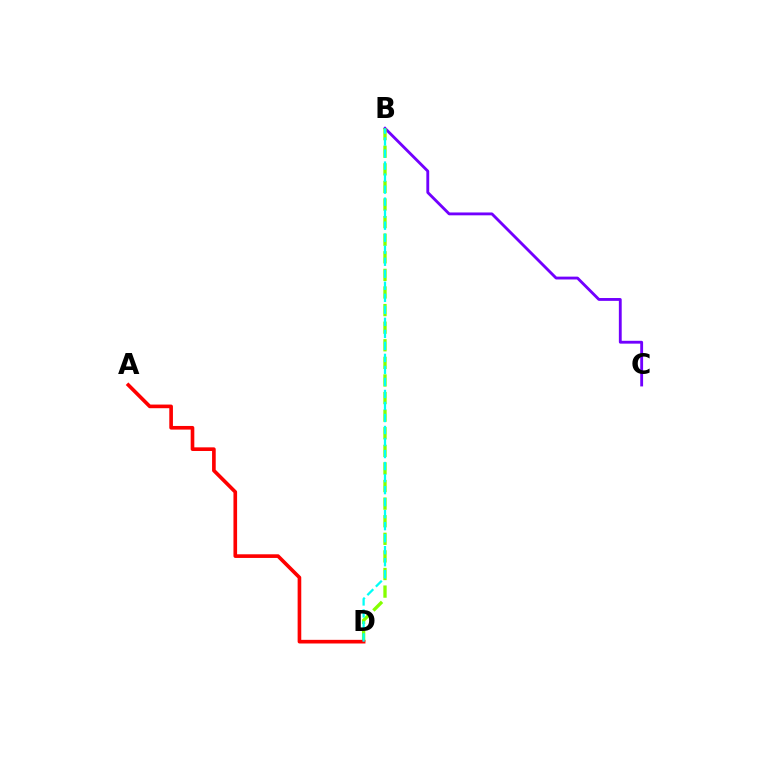{('B', 'C'): [{'color': '#7200ff', 'line_style': 'solid', 'thickness': 2.05}], ('B', 'D'): [{'color': '#84ff00', 'line_style': 'dashed', 'thickness': 2.39}, {'color': '#00fff6', 'line_style': 'dashed', 'thickness': 1.63}], ('A', 'D'): [{'color': '#ff0000', 'line_style': 'solid', 'thickness': 2.62}]}